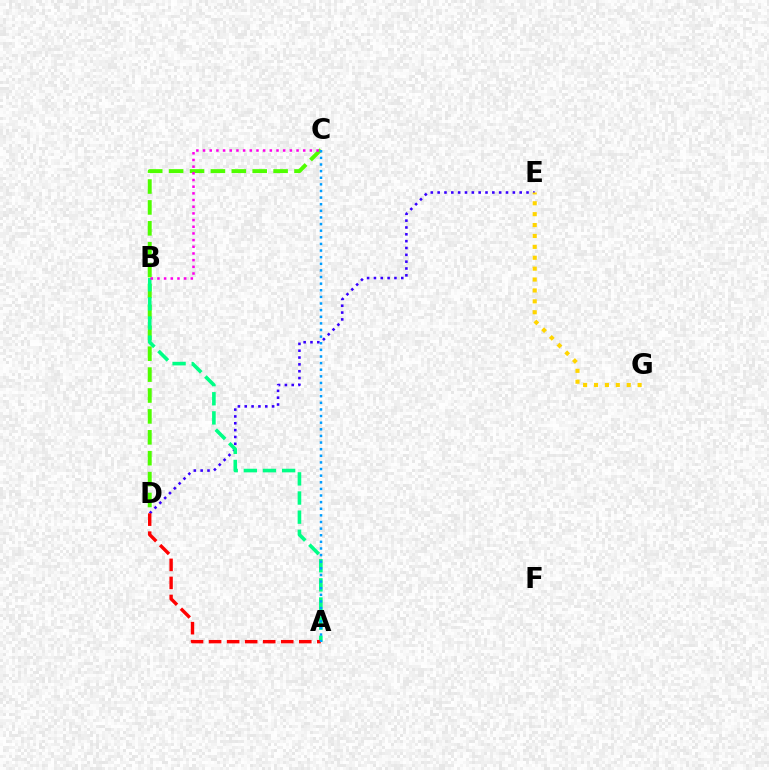{('D', 'E'): [{'color': '#3700ff', 'line_style': 'dotted', 'thickness': 1.86}], ('C', 'D'): [{'color': '#4fff00', 'line_style': 'dashed', 'thickness': 2.84}], ('A', 'B'): [{'color': '#00ff86', 'line_style': 'dashed', 'thickness': 2.6}], ('A', 'D'): [{'color': '#ff0000', 'line_style': 'dashed', 'thickness': 2.45}], ('E', 'G'): [{'color': '#ffd500', 'line_style': 'dotted', 'thickness': 2.96}], ('A', 'C'): [{'color': '#009eff', 'line_style': 'dotted', 'thickness': 1.8}], ('B', 'C'): [{'color': '#ff00ed', 'line_style': 'dotted', 'thickness': 1.81}]}